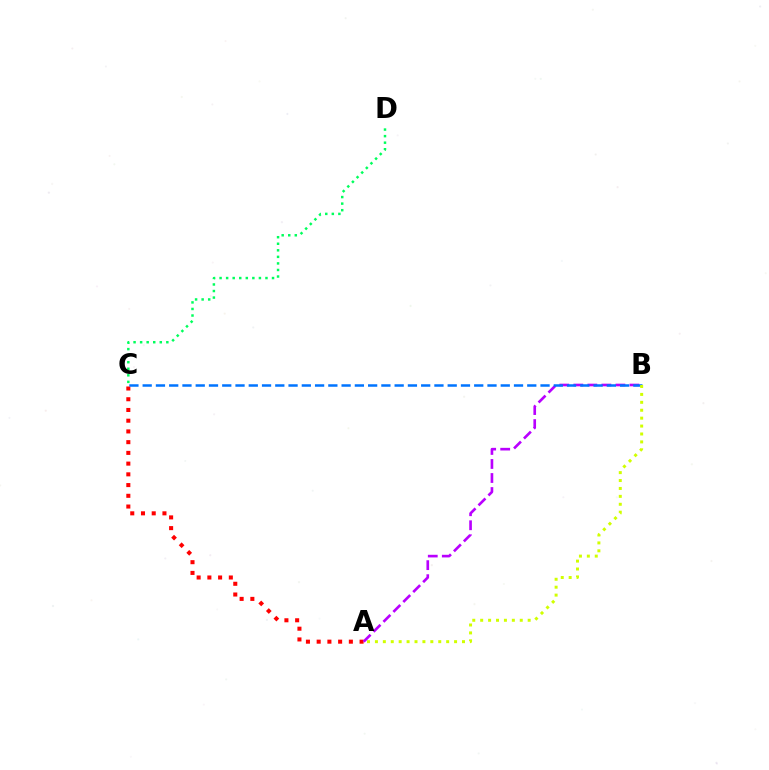{('A', 'C'): [{'color': '#ff0000', 'line_style': 'dotted', 'thickness': 2.92}], ('C', 'D'): [{'color': '#00ff5c', 'line_style': 'dotted', 'thickness': 1.78}], ('A', 'B'): [{'color': '#b900ff', 'line_style': 'dashed', 'thickness': 1.91}, {'color': '#d1ff00', 'line_style': 'dotted', 'thickness': 2.15}], ('B', 'C'): [{'color': '#0074ff', 'line_style': 'dashed', 'thickness': 1.8}]}